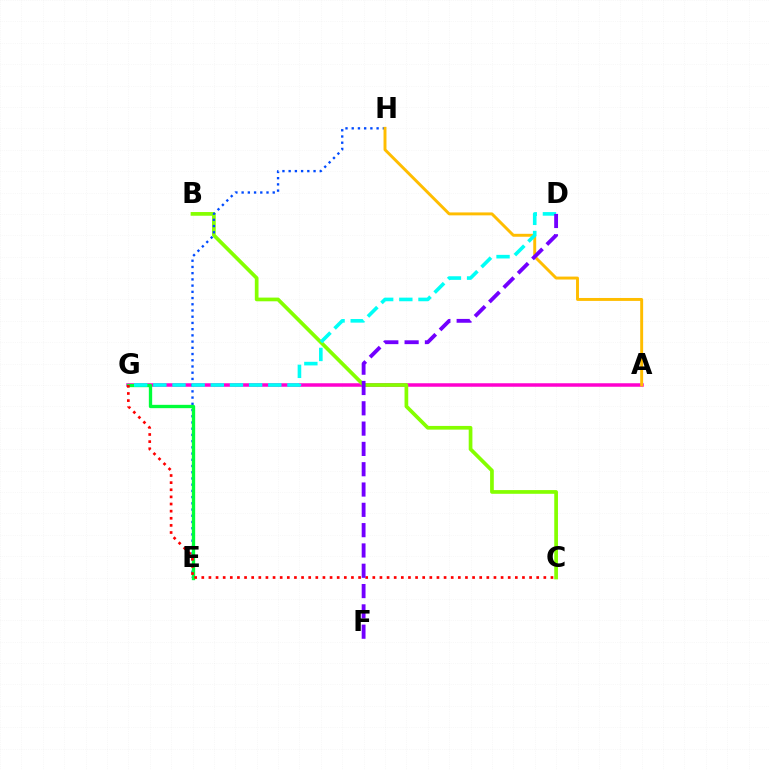{('A', 'G'): [{'color': '#ff00cf', 'line_style': 'solid', 'thickness': 2.52}], ('B', 'C'): [{'color': '#84ff00', 'line_style': 'solid', 'thickness': 2.67}], ('E', 'H'): [{'color': '#004bff', 'line_style': 'dotted', 'thickness': 1.69}], ('E', 'G'): [{'color': '#00ff39', 'line_style': 'solid', 'thickness': 2.4}], ('A', 'H'): [{'color': '#ffbd00', 'line_style': 'solid', 'thickness': 2.11}], ('D', 'G'): [{'color': '#00fff6', 'line_style': 'dashed', 'thickness': 2.6}], ('C', 'G'): [{'color': '#ff0000', 'line_style': 'dotted', 'thickness': 1.94}], ('D', 'F'): [{'color': '#7200ff', 'line_style': 'dashed', 'thickness': 2.76}]}